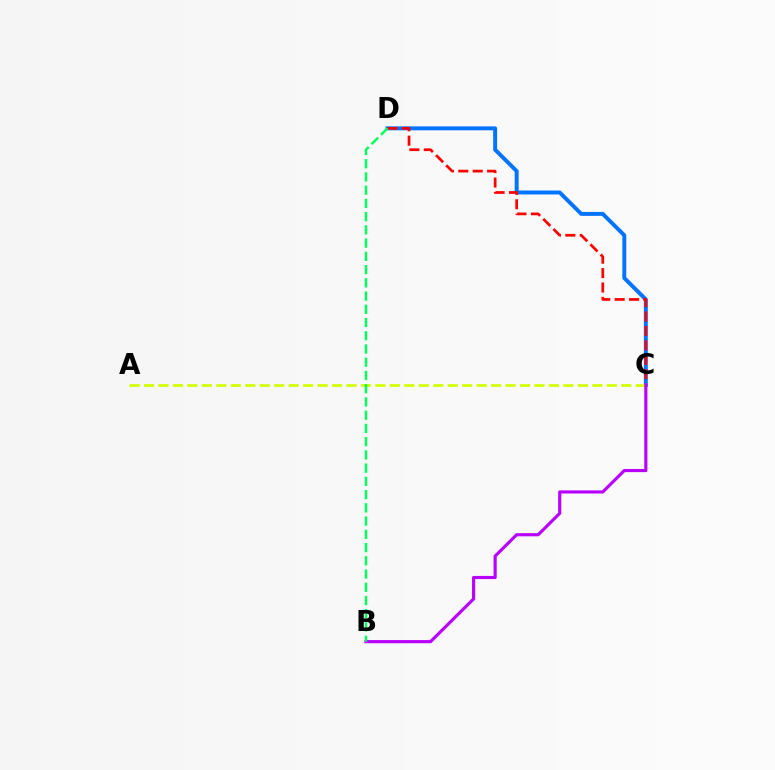{('C', 'D'): [{'color': '#0074ff', 'line_style': 'solid', 'thickness': 2.84}, {'color': '#ff0000', 'line_style': 'dashed', 'thickness': 1.96}], ('A', 'C'): [{'color': '#d1ff00', 'line_style': 'dashed', 'thickness': 1.96}], ('B', 'C'): [{'color': '#b900ff', 'line_style': 'solid', 'thickness': 2.27}], ('B', 'D'): [{'color': '#00ff5c', 'line_style': 'dashed', 'thickness': 1.8}]}